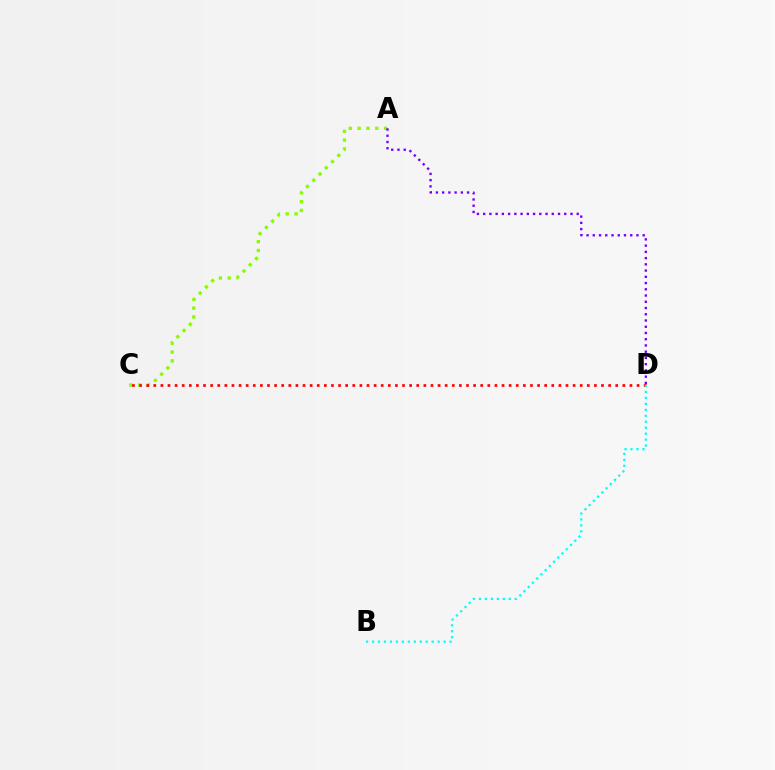{('A', 'C'): [{'color': '#84ff00', 'line_style': 'dotted', 'thickness': 2.4}], ('C', 'D'): [{'color': '#ff0000', 'line_style': 'dotted', 'thickness': 1.93}], ('B', 'D'): [{'color': '#00fff6', 'line_style': 'dotted', 'thickness': 1.62}], ('A', 'D'): [{'color': '#7200ff', 'line_style': 'dotted', 'thickness': 1.7}]}